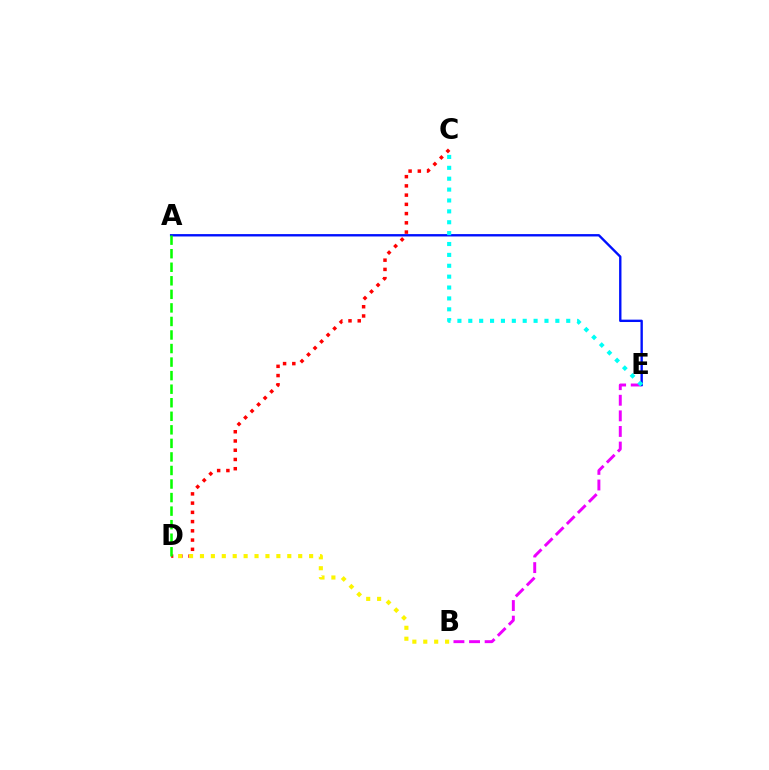{('C', 'D'): [{'color': '#ff0000', 'line_style': 'dotted', 'thickness': 2.51}], ('B', 'E'): [{'color': '#ee00ff', 'line_style': 'dashed', 'thickness': 2.12}], ('A', 'E'): [{'color': '#0010ff', 'line_style': 'solid', 'thickness': 1.71}], ('C', 'E'): [{'color': '#00fff6', 'line_style': 'dotted', 'thickness': 2.96}], ('B', 'D'): [{'color': '#fcf500', 'line_style': 'dotted', 'thickness': 2.97}], ('A', 'D'): [{'color': '#08ff00', 'line_style': 'dashed', 'thickness': 1.84}]}